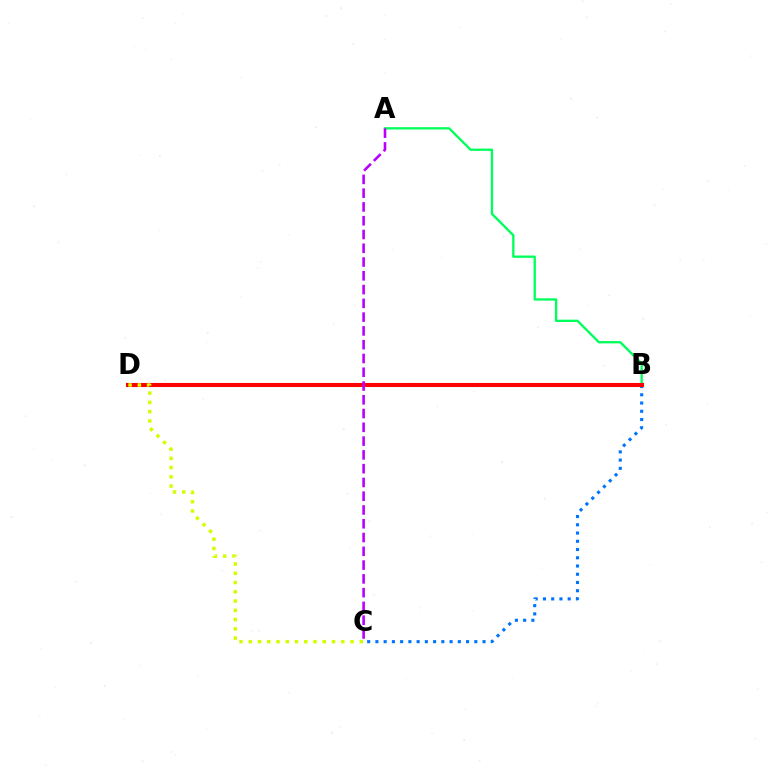{('A', 'B'): [{'color': '#00ff5c', 'line_style': 'solid', 'thickness': 1.68}], ('B', 'C'): [{'color': '#0074ff', 'line_style': 'dotted', 'thickness': 2.24}], ('B', 'D'): [{'color': '#ff0000', 'line_style': 'solid', 'thickness': 2.94}], ('A', 'C'): [{'color': '#b900ff', 'line_style': 'dashed', 'thickness': 1.87}], ('C', 'D'): [{'color': '#d1ff00', 'line_style': 'dotted', 'thickness': 2.52}]}